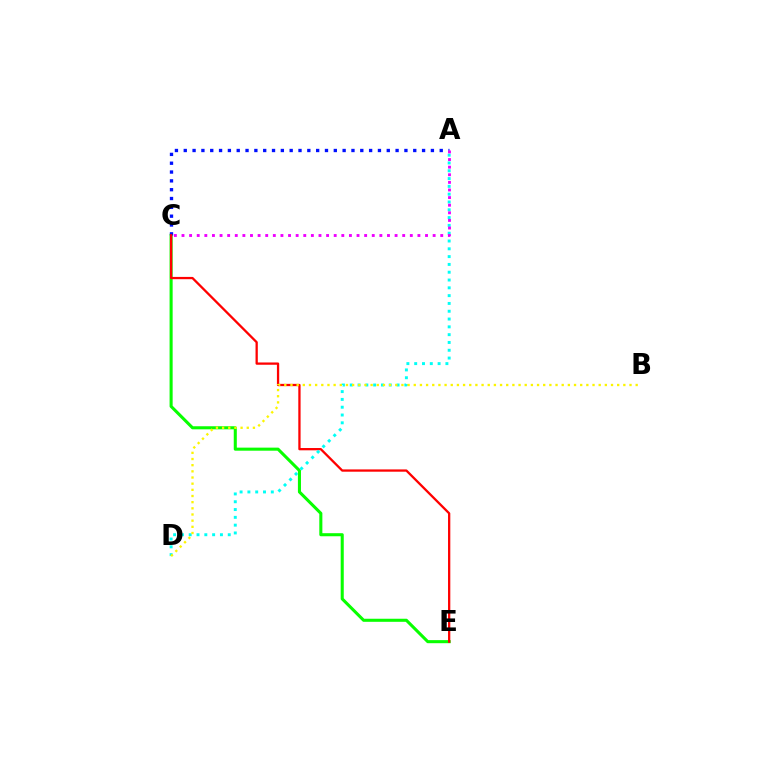{('C', 'E'): [{'color': '#08ff00', 'line_style': 'solid', 'thickness': 2.21}, {'color': '#ff0000', 'line_style': 'solid', 'thickness': 1.65}], ('A', 'C'): [{'color': '#0010ff', 'line_style': 'dotted', 'thickness': 2.4}, {'color': '#ee00ff', 'line_style': 'dotted', 'thickness': 2.07}], ('A', 'D'): [{'color': '#00fff6', 'line_style': 'dotted', 'thickness': 2.12}], ('B', 'D'): [{'color': '#fcf500', 'line_style': 'dotted', 'thickness': 1.67}]}